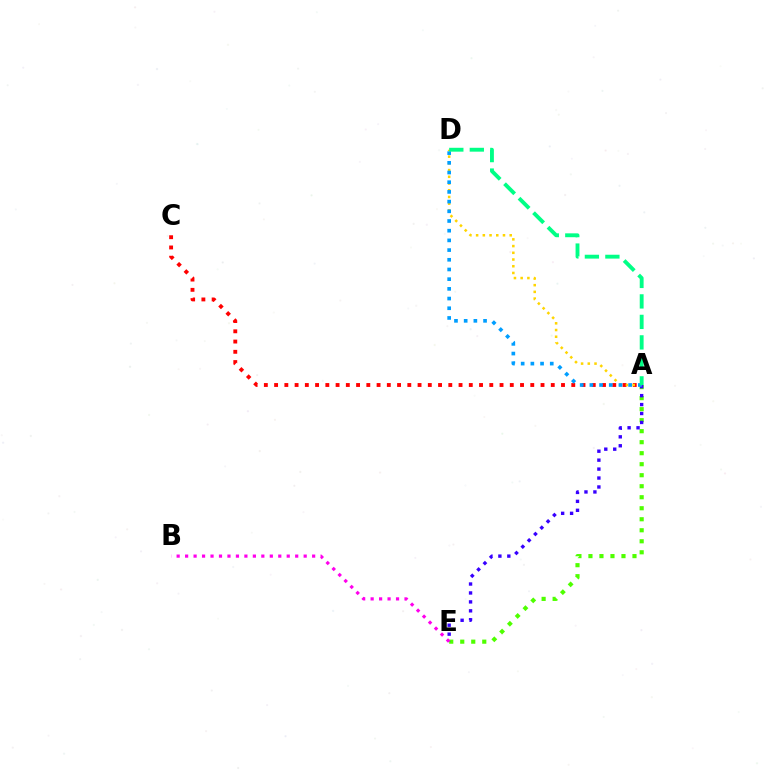{('A', 'E'): [{'color': '#4fff00', 'line_style': 'dotted', 'thickness': 2.99}, {'color': '#3700ff', 'line_style': 'dotted', 'thickness': 2.43}], ('B', 'E'): [{'color': '#ff00ed', 'line_style': 'dotted', 'thickness': 2.3}], ('A', 'C'): [{'color': '#ff0000', 'line_style': 'dotted', 'thickness': 2.78}], ('A', 'D'): [{'color': '#ffd500', 'line_style': 'dotted', 'thickness': 1.83}, {'color': '#009eff', 'line_style': 'dotted', 'thickness': 2.63}, {'color': '#00ff86', 'line_style': 'dashed', 'thickness': 2.78}]}